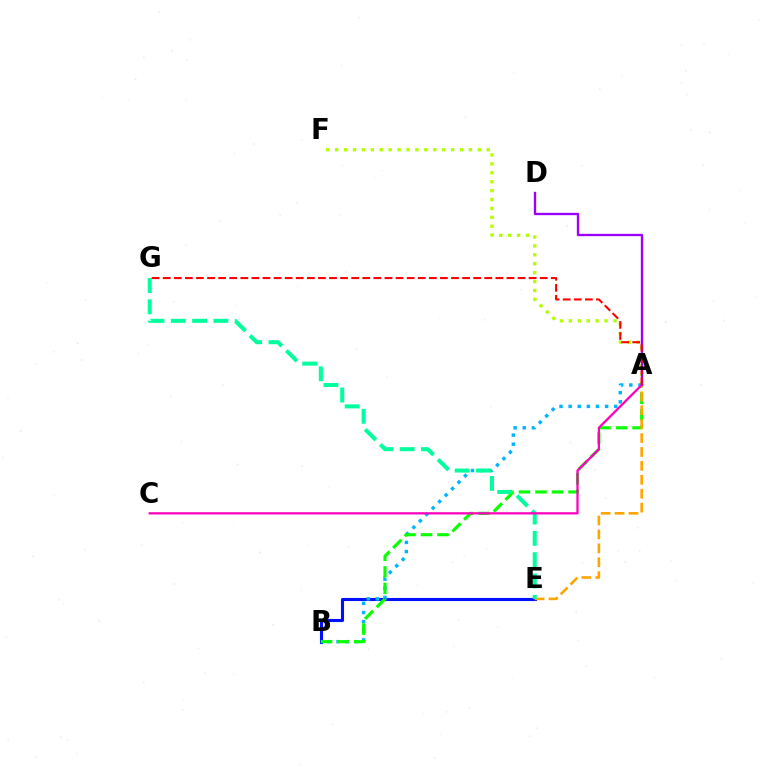{('A', 'F'): [{'color': '#b3ff00', 'line_style': 'dotted', 'thickness': 2.42}], ('B', 'E'): [{'color': '#0010ff', 'line_style': 'solid', 'thickness': 2.22}], ('A', 'B'): [{'color': '#00b5ff', 'line_style': 'dotted', 'thickness': 2.48}, {'color': '#08ff00', 'line_style': 'dashed', 'thickness': 2.25}], ('A', 'E'): [{'color': '#ffa500', 'line_style': 'dashed', 'thickness': 1.89}], ('E', 'G'): [{'color': '#00ff9d', 'line_style': 'dashed', 'thickness': 2.89}], ('A', 'D'): [{'color': '#9b00ff', 'line_style': 'solid', 'thickness': 1.68}], ('A', 'C'): [{'color': '#ff00bd', 'line_style': 'solid', 'thickness': 1.63}], ('A', 'G'): [{'color': '#ff0000', 'line_style': 'dashed', 'thickness': 1.51}]}